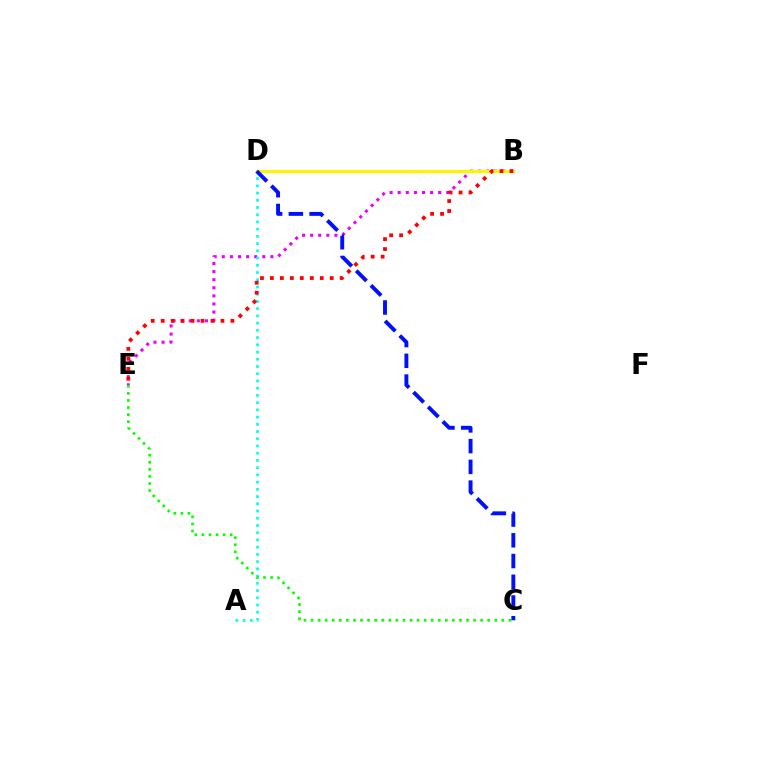{('B', 'E'): [{'color': '#ee00ff', 'line_style': 'dotted', 'thickness': 2.2}, {'color': '#ff0000', 'line_style': 'dotted', 'thickness': 2.71}], ('A', 'D'): [{'color': '#00fff6', 'line_style': 'dotted', 'thickness': 1.96}], ('C', 'E'): [{'color': '#08ff00', 'line_style': 'dotted', 'thickness': 1.92}], ('B', 'D'): [{'color': '#fcf500', 'line_style': 'solid', 'thickness': 2.29}], ('C', 'D'): [{'color': '#0010ff', 'line_style': 'dashed', 'thickness': 2.82}]}